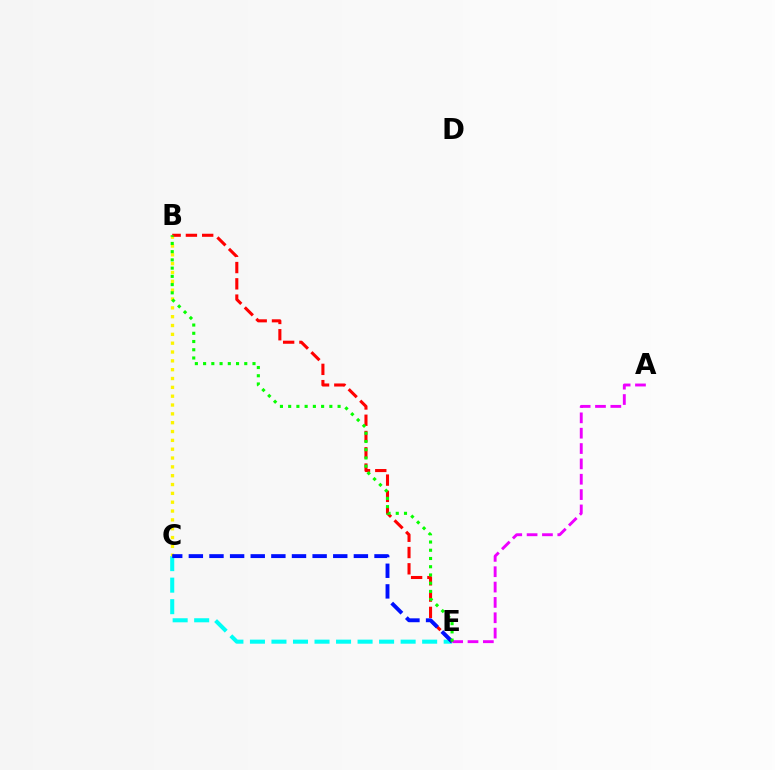{('C', 'E'): [{'color': '#00fff6', 'line_style': 'dashed', 'thickness': 2.92}, {'color': '#0010ff', 'line_style': 'dashed', 'thickness': 2.8}], ('B', 'C'): [{'color': '#fcf500', 'line_style': 'dotted', 'thickness': 2.4}], ('B', 'E'): [{'color': '#ff0000', 'line_style': 'dashed', 'thickness': 2.21}, {'color': '#08ff00', 'line_style': 'dotted', 'thickness': 2.24}], ('A', 'E'): [{'color': '#ee00ff', 'line_style': 'dashed', 'thickness': 2.08}]}